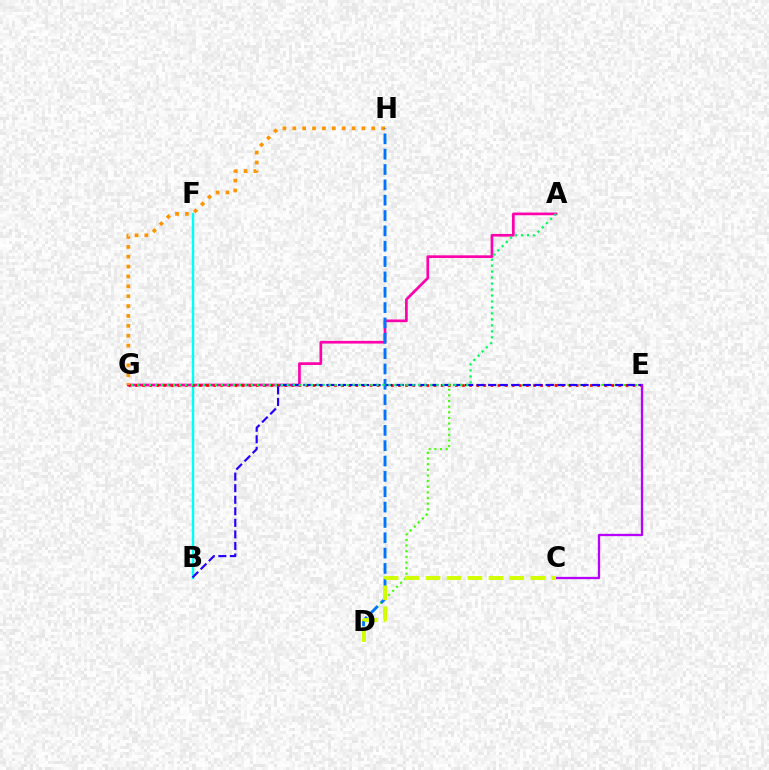{('D', 'E'): [{'color': '#3dff00', 'line_style': 'dotted', 'thickness': 1.53}], ('A', 'G'): [{'color': '#ff00ac', 'line_style': 'solid', 'thickness': 1.94}, {'color': '#00ff5c', 'line_style': 'dotted', 'thickness': 1.63}], ('B', 'F'): [{'color': '#00fff6', 'line_style': 'solid', 'thickness': 1.76}], ('E', 'G'): [{'color': '#ff0000', 'line_style': 'dotted', 'thickness': 1.93}], ('B', 'E'): [{'color': '#2500ff', 'line_style': 'dashed', 'thickness': 1.57}], ('G', 'H'): [{'color': '#ff9400', 'line_style': 'dotted', 'thickness': 2.68}], ('D', 'H'): [{'color': '#0074ff', 'line_style': 'dashed', 'thickness': 2.08}], ('C', 'E'): [{'color': '#b900ff', 'line_style': 'solid', 'thickness': 1.65}], ('C', 'D'): [{'color': '#d1ff00', 'line_style': 'dashed', 'thickness': 2.85}]}